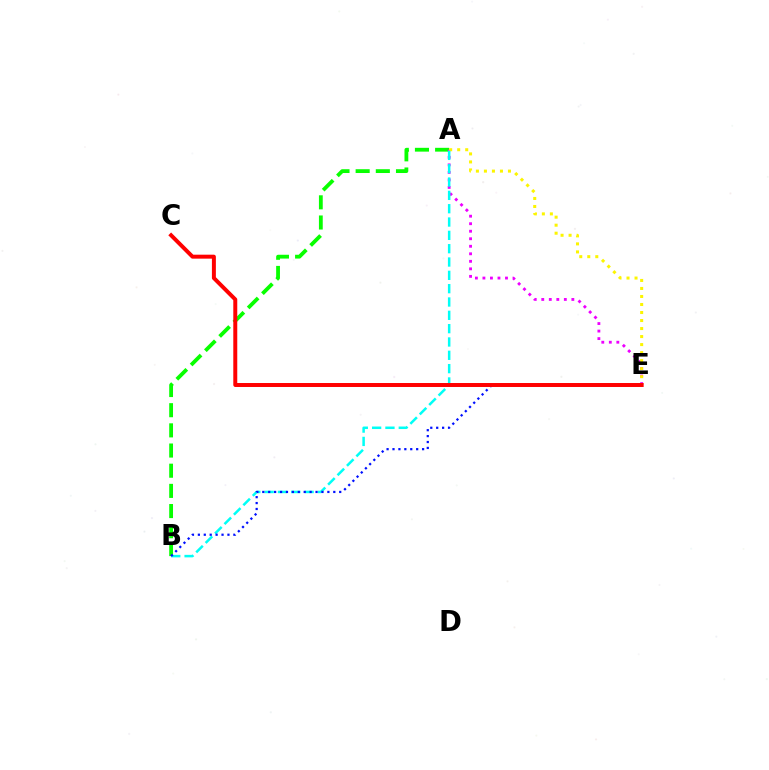{('A', 'B'): [{'color': '#08ff00', 'line_style': 'dashed', 'thickness': 2.74}, {'color': '#00fff6', 'line_style': 'dashed', 'thickness': 1.81}], ('A', 'E'): [{'color': '#ee00ff', 'line_style': 'dotted', 'thickness': 2.04}, {'color': '#fcf500', 'line_style': 'dotted', 'thickness': 2.18}], ('B', 'E'): [{'color': '#0010ff', 'line_style': 'dotted', 'thickness': 1.61}], ('C', 'E'): [{'color': '#ff0000', 'line_style': 'solid', 'thickness': 2.86}]}